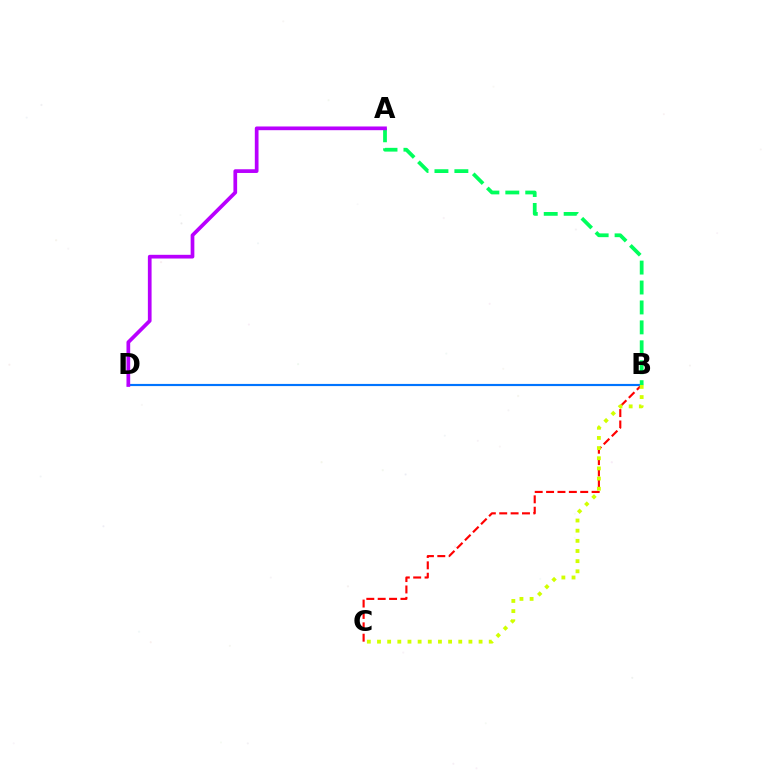{('B', 'C'): [{'color': '#ff0000', 'line_style': 'dashed', 'thickness': 1.55}, {'color': '#d1ff00', 'line_style': 'dotted', 'thickness': 2.76}], ('B', 'D'): [{'color': '#0074ff', 'line_style': 'solid', 'thickness': 1.56}], ('A', 'B'): [{'color': '#00ff5c', 'line_style': 'dashed', 'thickness': 2.71}], ('A', 'D'): [{'color': '#b900ff', 'line_style': 'solid', 'thickness': 2.67}]}